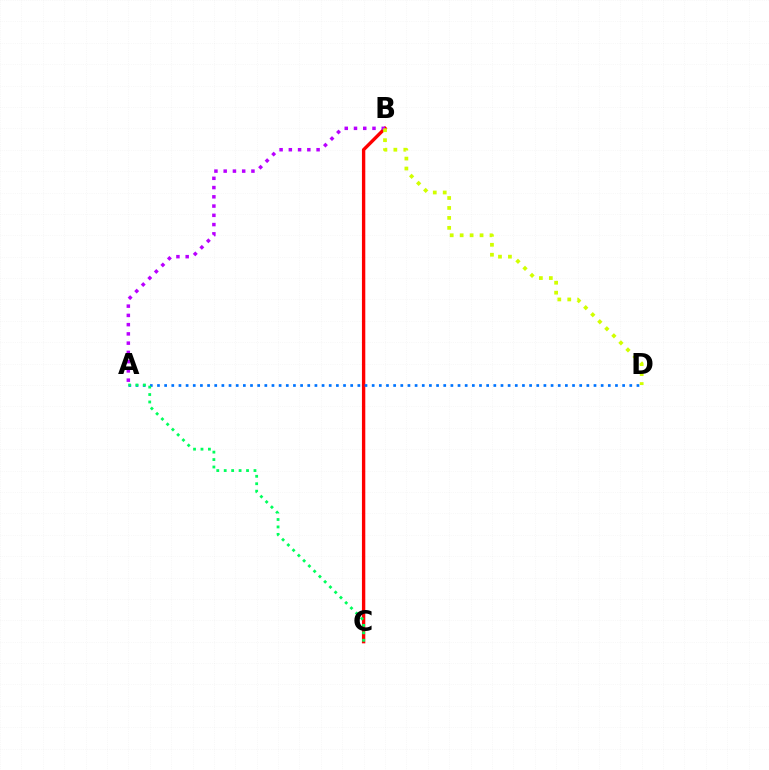{('B', 'C'): [{'color': '#ff0000', 'line_style': 'solid', 'thickness': 2.42}], ('A', 'D'): [{'color': '#0074ff', 'line_style': 'dotted', 'thickness': 1.94}], ('A', 'B'): [{'color': '#b900ff', 'line_style': 'dotted', 'thickness': 2.51}], ('A', 'C'): [{'color': '#00ff5c', 'line_style': 'dotted', 'thickness': 2.02}], ('B', 'D'): [{'color': '#d1ff00', 'line_style': 'dotted', 'thickness': 2.7}]}